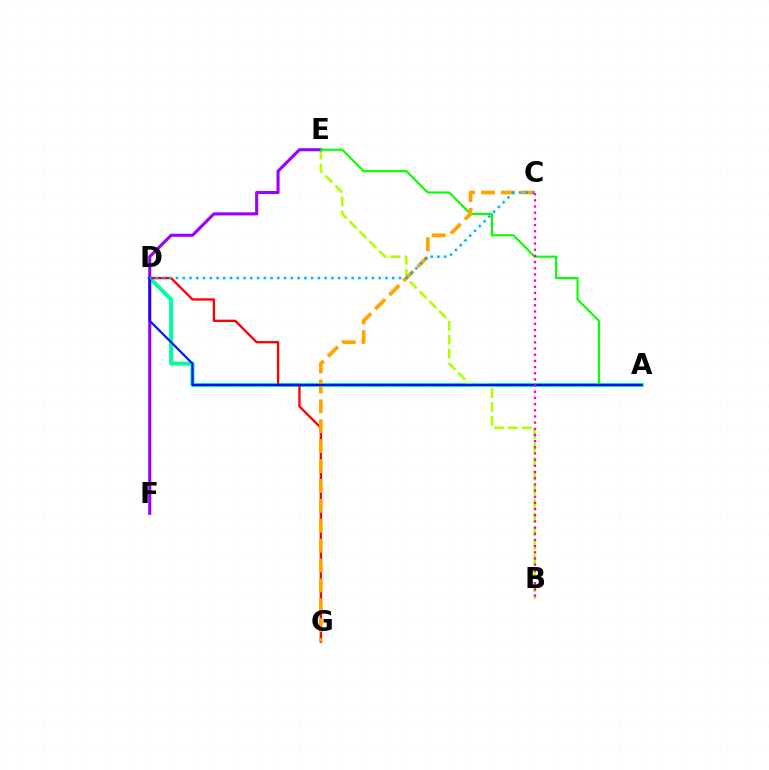{('A', 'D'): [{'color': '#00ff9d', 'line_style': 'solid', 'thickness': 2.91}, {'color': '#0010ff', 'line_style': 'solid', 'thickness': 1.58}], ('B', 'E'): [{'color': '#b3ff00', 'line_style': 'dashed', 'thickness': 1.89}], ('E', 'F'): [{'color': '#9b00ff', 'line_style': 'solid', 'thickness': 2.22}], ('A', 'E'): [{'color': '#08ff00', 'line_style': 'solid', 'thickness': 1.53}], ('D', 'G'): [{'color': '#ff0000', 'line_style': 'solid', 'thickness': 1.68}], ('C', 'G'): [{'color': '#ffa500', 'line_style': 'dashed', 'thickness': 2.7}], ('B', 'C'): [{'color': '#ff00bd', 'line_style': 'dotted', 'thickness': 1.68}], ('C', 'D'): [{'color': '#00b5ff', 'line_style': 'dotted', 'thickness': 1.84}]}